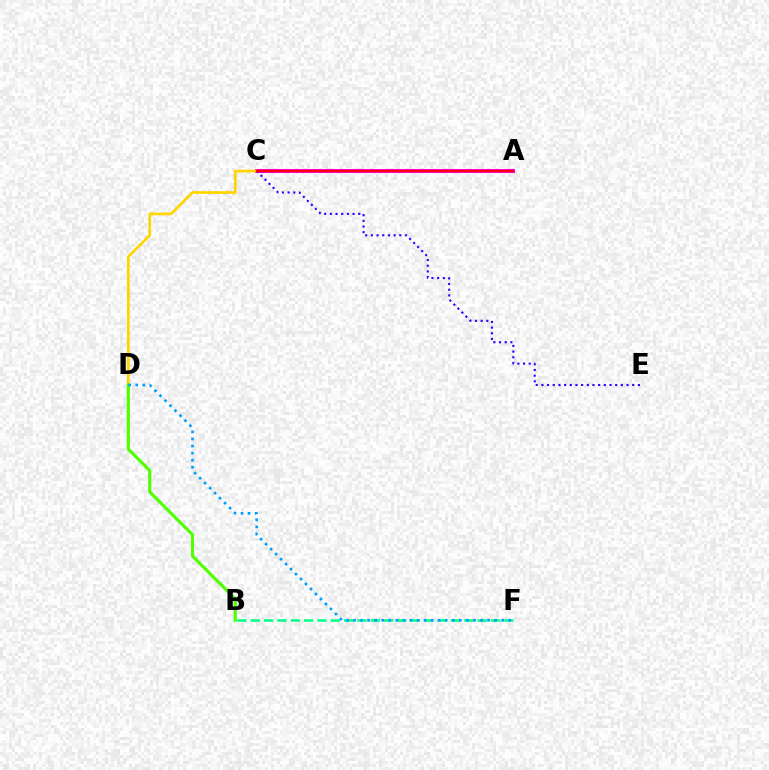{('A', 'C'): [{'color': '#ff00ed', 'line_style': 'solid', 'thickness': 2.9}, {'color': '#ff0000', 'line_style': 'solid', 'thickness': 1.66}], ('C', 'D'): [{'color': '#ffd500', 'line_style': 'solid', 'thickness': 1.95}], ('C', 'E'): [{'color': '#3700ff', 'line_style': 'dotted', 'thickness': 1.54}], ('B', 'F'): [{'color': '#00ff86', 'line_style': 'dashed', 'thickness': 1.81}], ('B', 'D'): [{'color': '#4fff00', 'line_style': 'solid', 'thickness': 2.25}], ('D', 'F'): [{'color': '#009eff', 'line_style': 'dotted', 'thickness': 1.92}]}